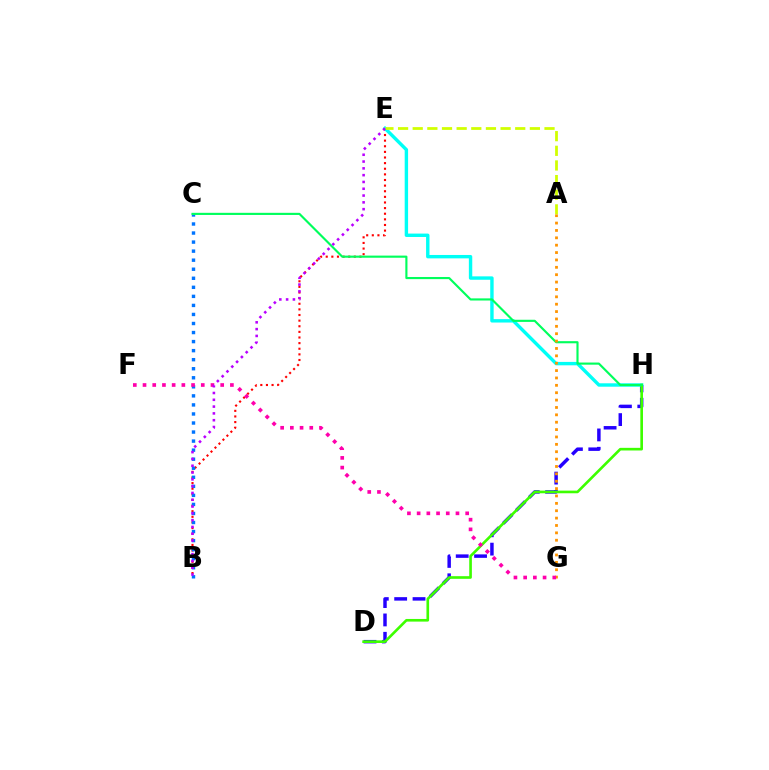{('D', 'H'): [{'color': '#2500ff', 'line_style': 'dashed', 'thickness': 2.49}, {'color': '#3dff00', 'line_style': 'solid', 'thickness': 1.9}], ('B', 'E'): [{'color': '#ff0000', 'line_style': 'dotted', 'thickness': 1.53}, {'color': '#b900ff', 'line_style': 'dotted', 'thickness': 1.85}], ('E', 'H'): [{'color': '#00fff6', 'line_style': 'solid', 'thickness': 2.45}], ('B', 'C'): [{'color': '#0074ff', 'line_style': 'dotted', 'thickness': 2.46}], ('A', 'E'): [{'color': '#d1ff00', 'line_style': 'dashed', 'thickness': 1.99}], ('C', 'H'): [{'color': '#00ff5c', 'line_style': 'solid', 'thickness': 1.54}], ('A', 'G'): [{'color': '#ff9400', 'line_style': 'dotted', 'thickness': 2.0}], ('F', 'G'): [{'color': '#ff00ac', 'line_style': 'dotted', 'thickness': 2.64}]}